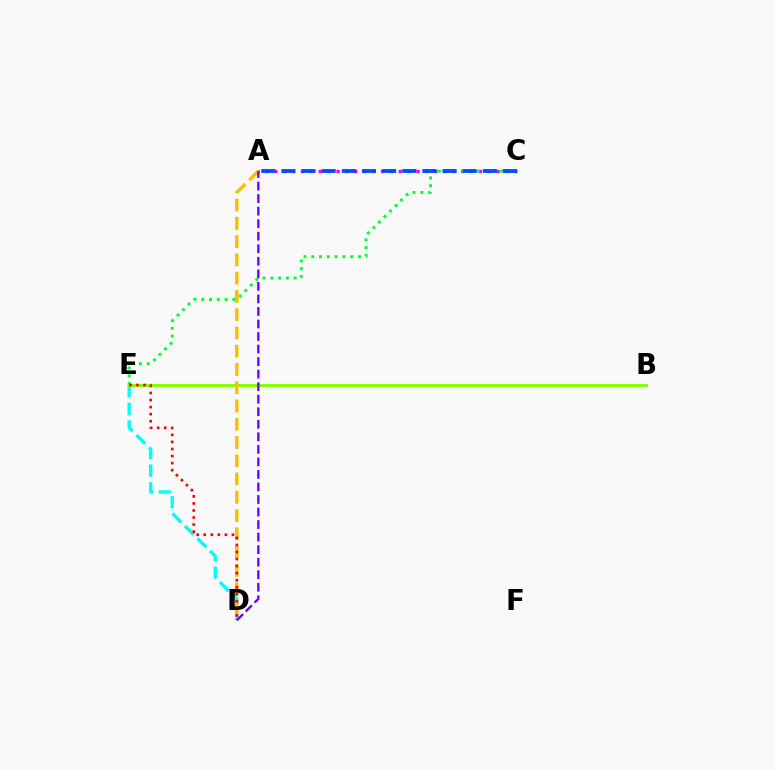{('D', 'E'): [{'color': '#00fff6', 'line_style': 'dashed', 'thickness': 2.4}, {'color': '#ff0000', 'line_style': 'dotted', 'thickness': 1.91}], ('A', 'C'): [{'color': '#ff00cf', 'line_style': 'dotted', 'thickness': 2.42}, {'color': '#004bff', 'line_style': 'dashed', 'thickness': 2.74}], ('C', 'E'): [{'color': '#00ff39', 'line_style': 'dotted', 'thickness': 2.12}], ('B', 'E'): [{'color': '#84ff00', 'line_style': 'solid', 'thickness': 2.11}], ('A', 'D'): [{'color': '#ffbd00', 'line_style': 'dashed', 'thickness': 2.48}, {'color': '#7200ff', 'line_style': 'dashed', 'thickness': 1.7}]}